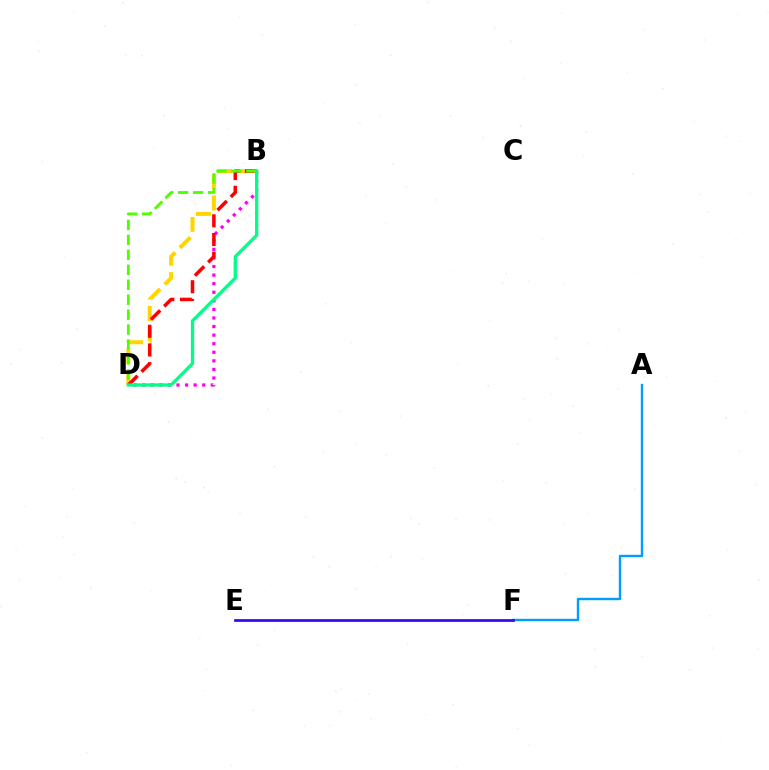{('B', 'D'): [{'color': '#ff00ed', 'line_style': 'dotted', 'thickness': 2.33}, {'color': '#ffd500', 'line_style': 'dashed', 'thickness': 2.9}, {'color': '#ff0000', 'line_style': 'dashed', 'thickness': 2.54}, {'color': '#4fff00', 'line_style': 'dashed', 'thickness': 2.03}, {'color': '#00ff86', 'line_style': 'solid', 'thickness': 2.36}], ('A', 'F'): [{'color': '#009eff', 'line_style': 'solid', 'thickness': 1.72}], ('E', 'F'): [{'color': '#3700ff', 'line_style': 'solid', 'thickness': 1.95}]}